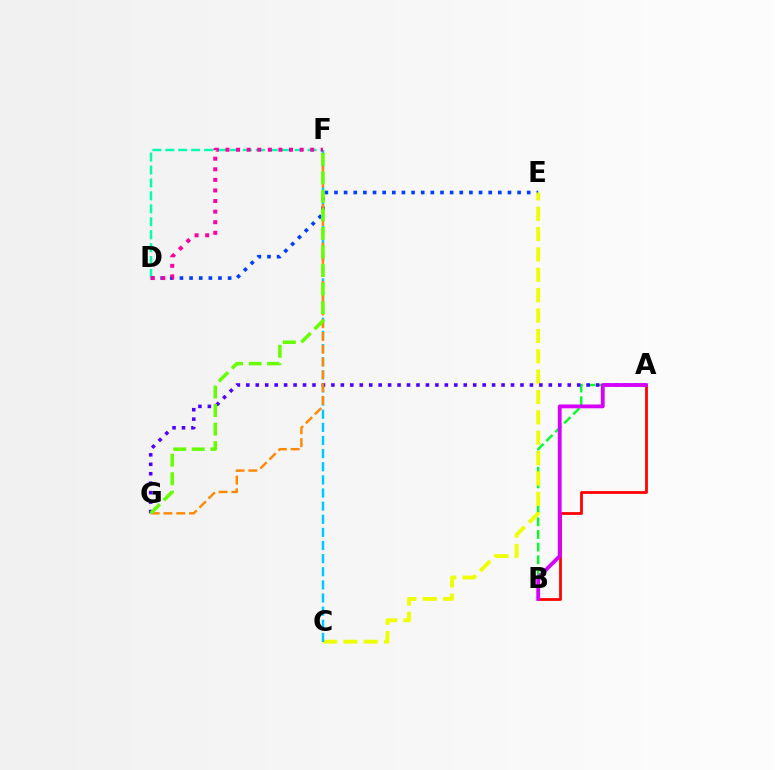{('A', 'B'): [{'color': '#00ff27', 'line_style': 'dashed', 'thickness': 1.72}, {'color': '#ff0000', 'line_style': 'solid', 'thickness': 2.0}, {'color': '#d600ff', 'line_style': 'solid', 'thickness': 2.75}], ('D', 'E'): [{'color': '#003fff', 'line_style': 'dotted', 'thickness': 2.62}], ('C', 'E'): [{'color': '#eeff00', 'line_style': 'dashed', 'thickness': 2.77}], ('D', 'F'): [{'color': '#00ffaf', 'line_style': 'dashed', 'thickness': 1.76}, {'color': '#ff00a0', 'line_style': 'dotted', 'thickness': 2.88}], ('C', 'F'): [{'color': '#00c7ff', 'line_style': 'dashed', 'thickness': 1.78}], ('A', 'G'): [{'color': '#4f00ff', 'line_style': 'dotted', 'thickness': 2.57}], ('F', 'G'): [{'color': '#ff8800', 'line_style': 'dashed', 'thickness': 1.74}, {'color': '#66ff00', 'line_style': 'dashed', 'thickness': 2.52}]}